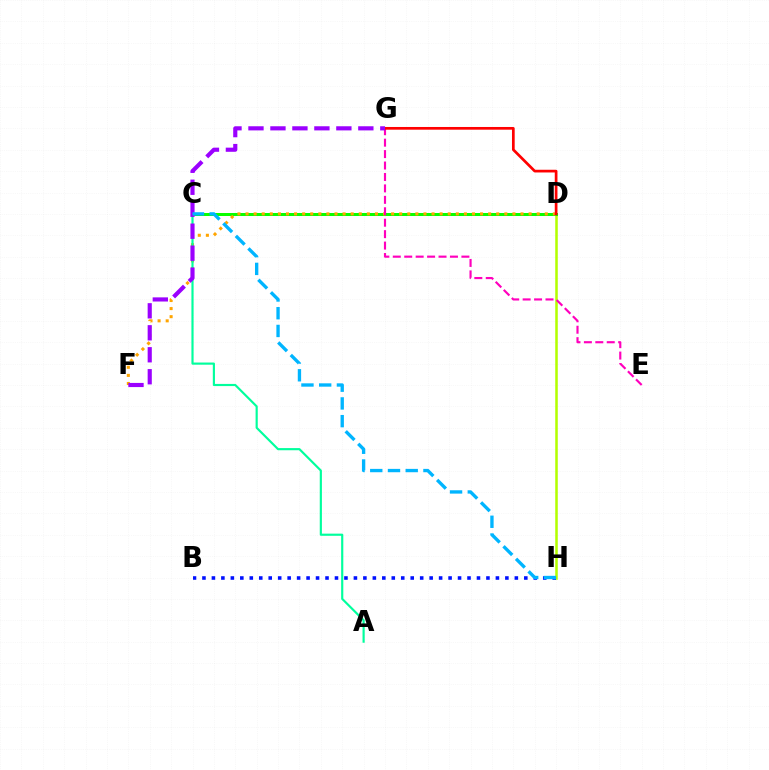{('D', 'H'): [{'color': '#b3ff00', 'line_style': 'solid', 'thickness': 1.83}], ('C', 'D'): [{'color': '#08ff00', 'line_style': 'solid', 'thickness': 2.16}], ('B', 'H'): [{'color': '#0010ff', 'line_style': 'dotted', 'thickness': 2.57}], ('D', 'F'): [{'color': '#ffa500', 'line_style': 'dotted', 'thickness': 2.2}], ('E', 'G'): [{'color': '#ff00bd', 'line_style': 'dashed', 'thickness': 1.55}], ('A', 'C'): [{'color': '#00ff9d', 'line_style': 'solid', 'thickness': 1.56}], ('D', 'G'): [{'color': '#ff0000', 'line_style': 'solid', 'thickness': 1.95}], ('F', 'G'): [{'color': '#9b00ff', 'line_style': 'dashed', 'thickness': 2.99}], ('C', 'H'): [{'color': '#00b5ff', 'line_style': 'dashed', 'thickness': 2.41}]}